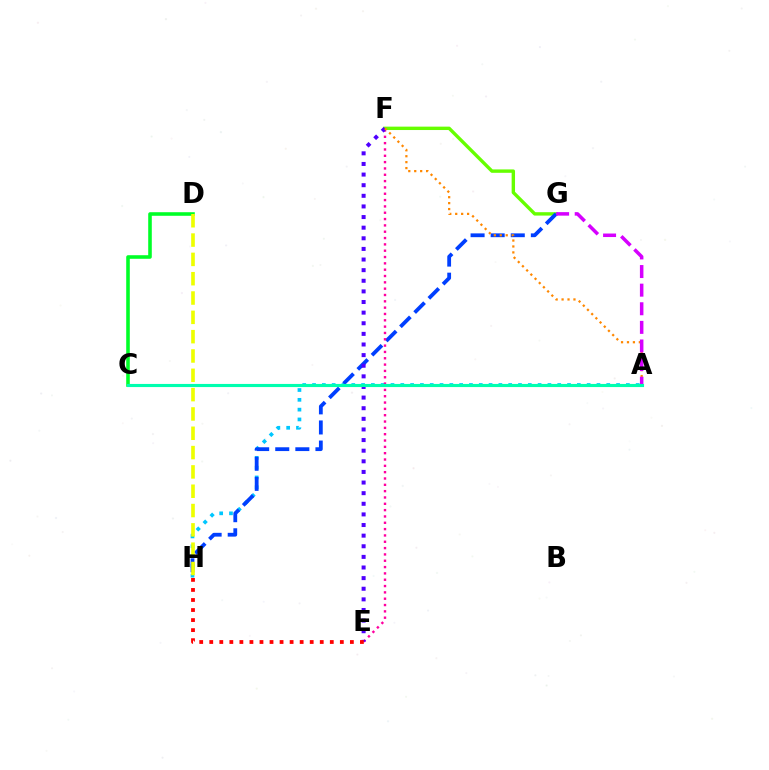{('A', 'H'): [{'color': '#00c7ff', 'line_style': 'dotted', 'thickness': 2.66}], ('F', 'G'): [{'color': '#66ff00', 'line_style': 'solid', 'thickness': 2.44}], ('G', 'H'): [{'color': '#003fff', 'line_style': 'dashed', 'thickness': 2.73}], ('C', 'D'): [{'color': '#00ff27', 'line_style': 'solid', 'thickness': 2.57}], ('E', 'F'): [{'color': '#ff00a0', 'line_style': 'dotted', 'thickness': 1.72}, {'color': '#4f00ff', 'line_style': 'dotted', 'thickness': 2.89}], ('D', 'H'): [{'color': '#eeff00', 'line_style': 'dashed', 'thickness': 2.62}], ('A', 'F'): [{'color': '#ff8800', 'line_style': 'dotted', 'thickness': 1.61}], ('E', 'H'): [{'color': '#ff0000', 'line_style': 'dotted', 'thickness': 2.73}], ('A', 'G'): [{'color': '#d600ff', 'line_style': 'dashed', 'thickness': 2.53}], ('A', 'C'): [{'color': '#00ffaf', 'line_style': 'solid', 'thickness': 2.25}]}